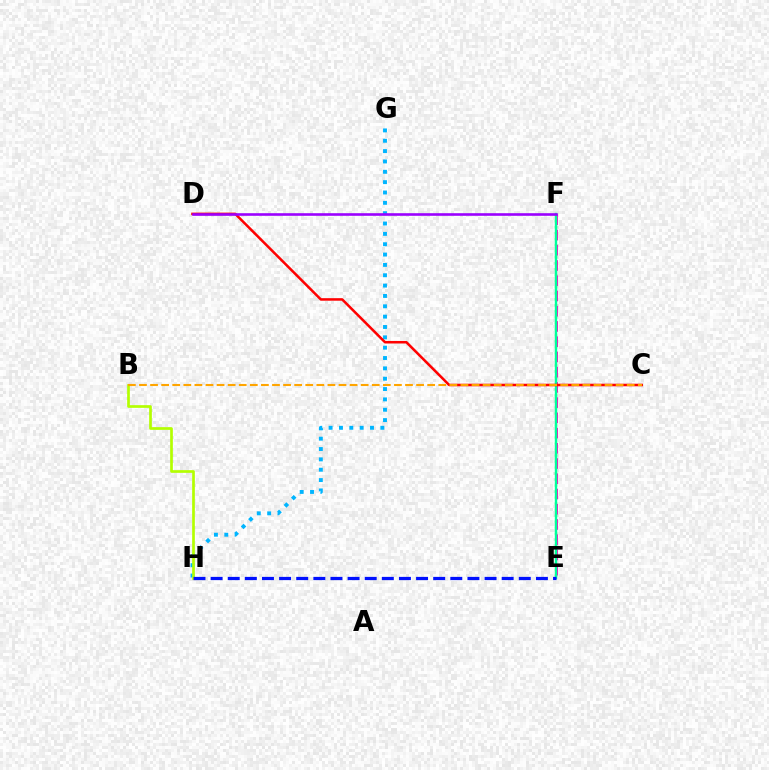{('G', 'H'): [{'color': '#00b5ff', 'line_style': 'dotted', 'thickness': 2.81}], ('E', 'F'): [{'color': '#08ff00', 'line_style': 'dotted', 'thickness': 1.63}, {'color': '#ff00bd', 'line_style': 'dashed', 'thickness': 2.07}, {'color': '#00ff9d', 'line_style': 'solid', 'thickness': 1.7}], ('B', 'H'): [{'color': '#b3ff00', 'line_style': 'solid', 'thickness': 1.93}], ('C', 'D'): [{'color': '#ff0000', 'line_style': 'solid', 'thickness': 1.83}], ('B', 'C'): [{'color': '#ffa500', 'line_style': 'dashed', 'thickness': 1.51}], ('E', 'H'): [{'color': '#0010ff', 'line_style': 'dashed', 'thickness': 2.33}], ('D', 'F'): [{'color': '#9b00ff', 'line_style': 'solid', 'thickness': 1.88}]}